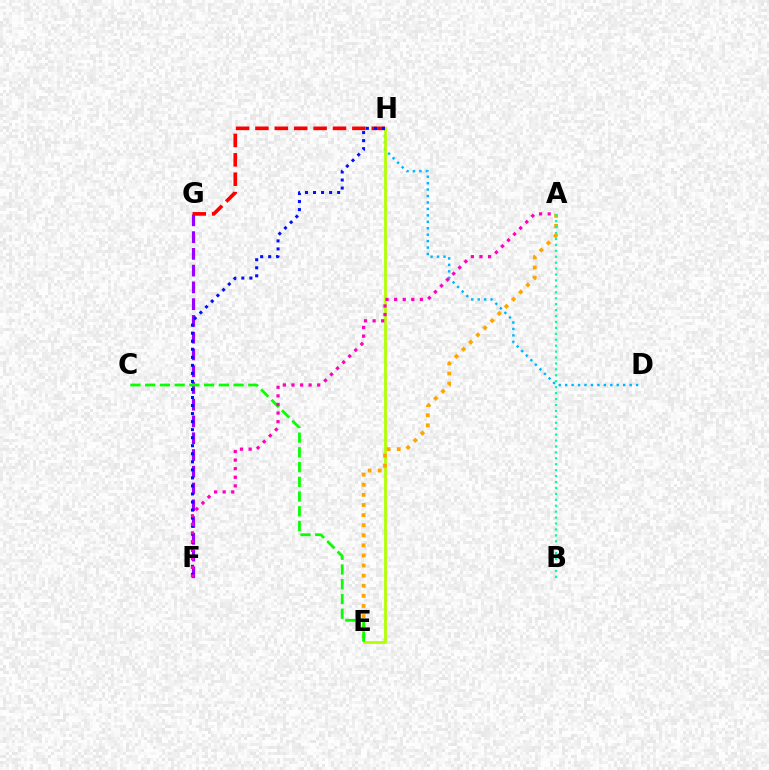{('D', 'H'): [{'color': '#00b5ff', 'line_style': 'dotted', 'thickness': 1.75}], ('F', 'G'): [{'color': '#9b00ff', 'line_style': 'dashed', 'thickness': 2.28}], ('E', 'H'): [{'color': '#b3ff00', 'line_style': 'solid', 'thickness': 2.0}], ('A', 'E'): [{'color': '#ffa500', 'line_style': 'dotted', 'thickness': 2.74}], ('G', 'H'): [{'color': '#ff0000', 'line_style': 'dashed', 'thickness': 2.63}], ('F', 'H'): [{'color': '#0010ff', 'line_style': 'dotted', 'thickness': 2.18}], ('C', 'E'): [{'color': '#08ff00', 'line_style': 'dashed', 'thickness': 2.0}], ('A', 'F'): [{'color': '#ff00bd', 'line_style': 'dotted', 'thickness': 2.33}], ('A', 'B'): [{'color': '#00ff9d', 'line_style': 'dotted', 'thickness': 1.61}]}